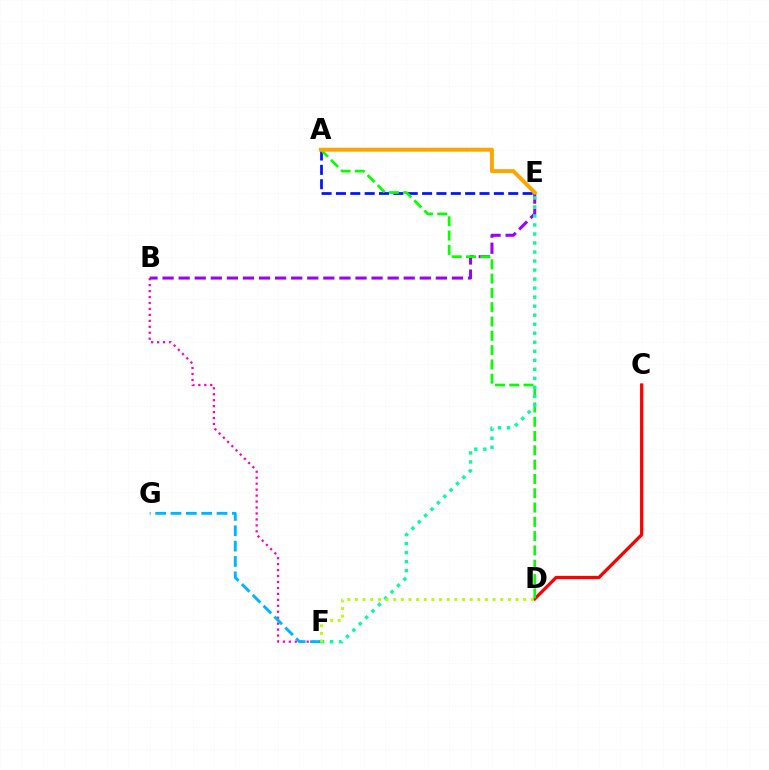{('A', 'E'): [{'color': '#0010ff', 'line_style': 'dashed', 'thickness': 1.95}, {'color': '#ffa500', 'line_style': 'solid', 'thickness': 2.83}], ('B', 'F'): [{'color': '#ff00bd', 'line_style': 'dotted', 'thickness': 1.62}], ('F', 'G'): [{'color': '#00b5ff', 'line_style': 'dashed', 'thickness': 2.09}], ('B', 'E'): [{'color': '#9b00ff', 'line_style': 'dashed', 'thickness': 2.18}], ('C', 'D'): [{'color': '#ff0000', 'line_style': 'solid', 'thickness': 2.33}], ('A', 'D'): [{'color': '#08ff00', 'line_style': 'dashed', 'thickness': 1.94}], ('E', 'F'): [{'color': '#00ff9d', 'line_style': 'dotted', 'thickness': 2.45}], ('D', 'F'): [{'color': '#b3ff00', 'line_style': 'dotted', 'thickness': 2.08}]}